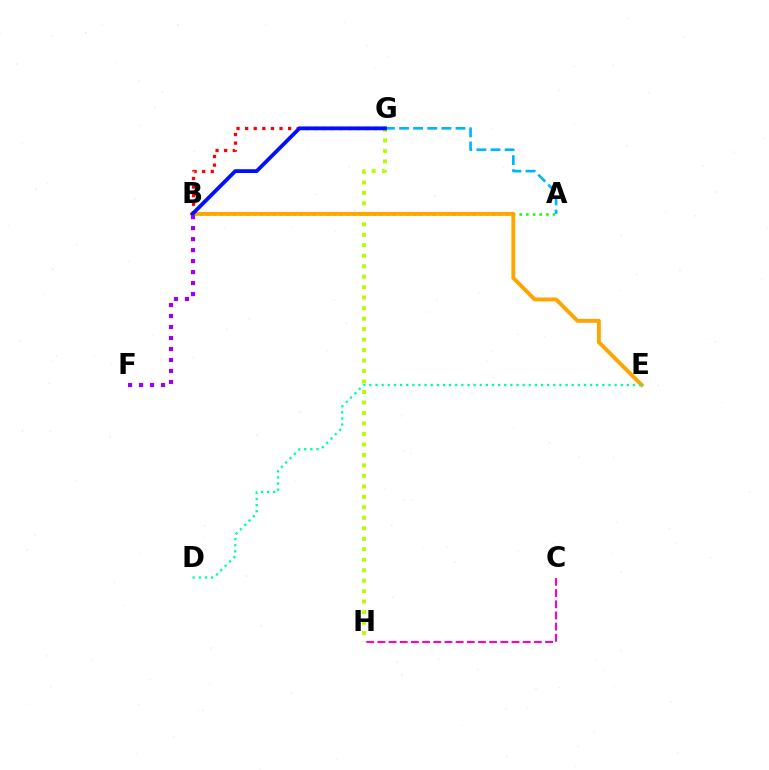{('C', 'H'): [{'color': '#ff00bd', 'line_style': 'dashed', 'thickness': 1.52}], ('B', 'G'): [{'color': '#ff0000', 'line_style': 'dotted', 'thickness': 2.34}, {'color': '#0010ff', 'line_style': 'solid', 'thickness': 2.74}], ('A', 'B'): [{'color': '#08ff00', 'line_style': 'dotted', 'thickness': 1.81}], ('A', 'G'): [{'color': '#00b5ff', 'line_style': 'dashed', 'thickness': 1.92}], ('G', 'H'): [{'color': '#b3ff00', 'line_style': 'dotted', 'thickness': 2.85}], ('B', 'E'): [{'color': '#ffa500', 'line_style': 'solid', 'thickness': 2.81}], ('D', 'E'): [{'color': '#00ff9d', 'line_style': 'dotted', 'thickness': 1.67}], ('B', 'F'): [{'color': '#9b00ff', 'line_style': 'dotted', 'thickness': 2.99}]}